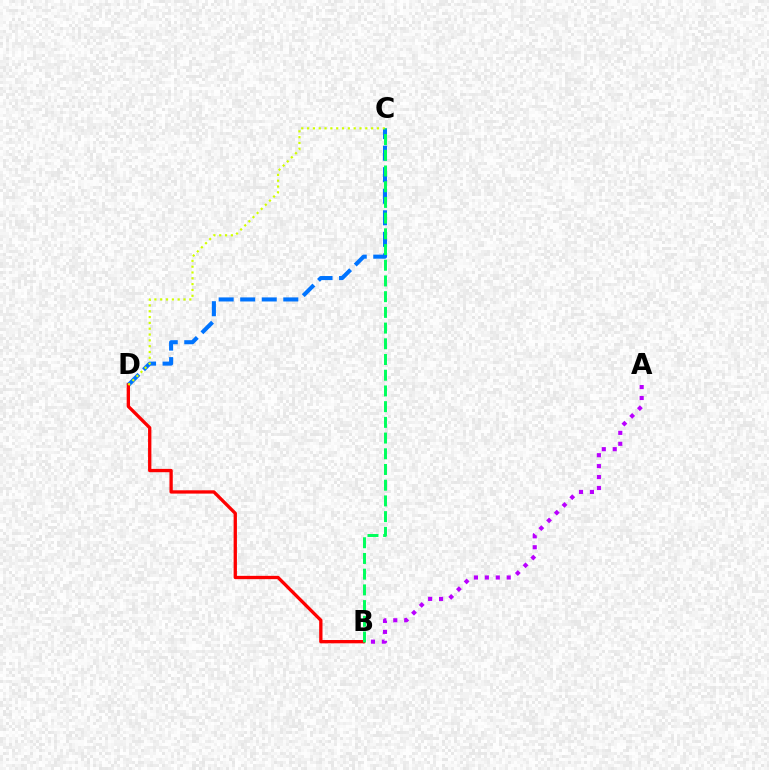{('C', 'D'): [{'color': '#0074ff', 'line_style': 'dashed', 'thickness': 2.93}, {'color': '#d1ff00', 'line_style': 'dotted', 'thickness': 1.58}], ('A', 'B'): [{'color': '#b900ff', 'line_style': 'dotted', 'thickness': 2.97}], ('B', 'D'): [{'color': '#ff0000', 'line_style': 'solid', 'thickness': 2.39}], ('B', 'C'): [{'color': '#00ff5c', 'line_style': 'dashed', 'thickness': 2.13}]}